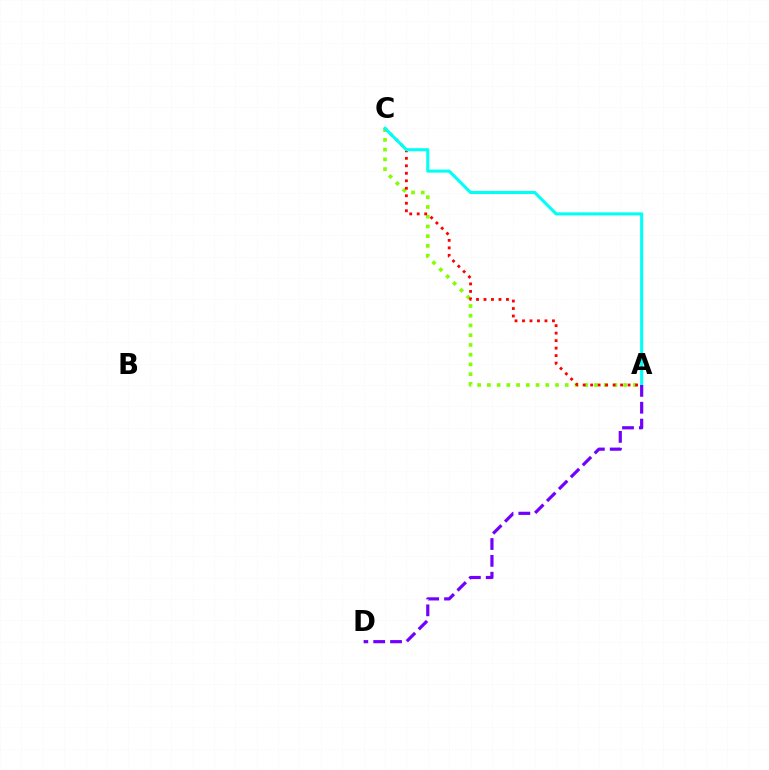{('A', 'C'): [{'color': '#84ff00', 'line_style': 'dotted', 'thickness': 2.64}, {'color': '#ff0000', 'line_style': 'dotted', 'thickness': 2.03}, {'color': '#00fff6', 'line_style': 'solid', 'thickness': 2.22}], ('A', 'D'): [{'color': '#7200ff', 'line_style': 'dashed', 'thickness': 2.29}]}